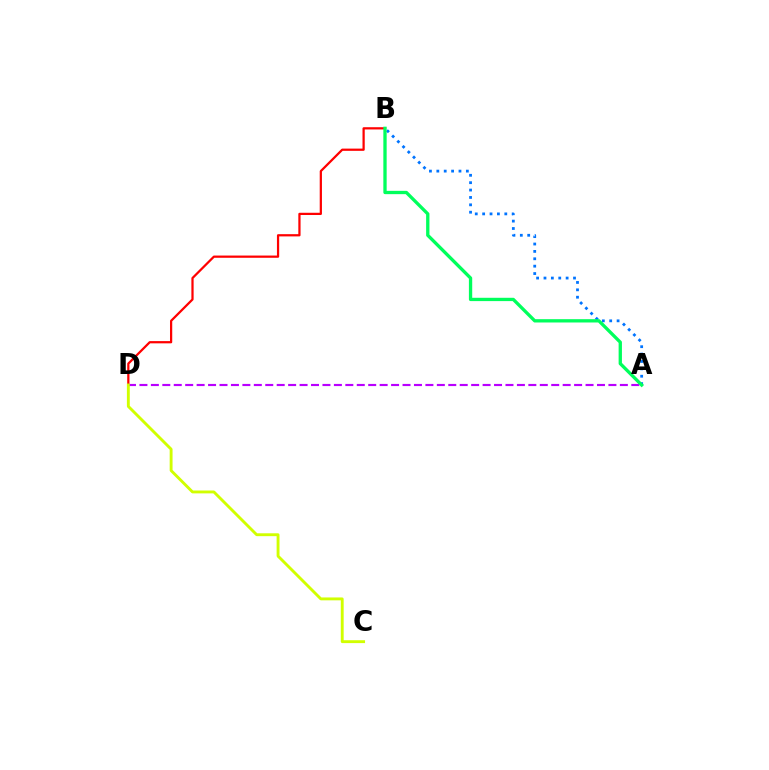{('B', 'D'): [{'color': '#ff0000', 'line_style': 'solid', 'thickness': 1.61}], ('A', 'D'): [{'color': '#b900ff', 'line_style': 'dashed', 'thickness': 1.55}], ('A', 'B'): [{'color': '#0074ff', 'line_style': 'dotted', 'thickness': 2.01}, {'color': '#00ff5c', 'line_style': 'solid', 'thickness': 2.39}], ('C', 'D'): [{'color': '#d1ff00', 'line_style': 'solid', 'thickness': 2.07}]}